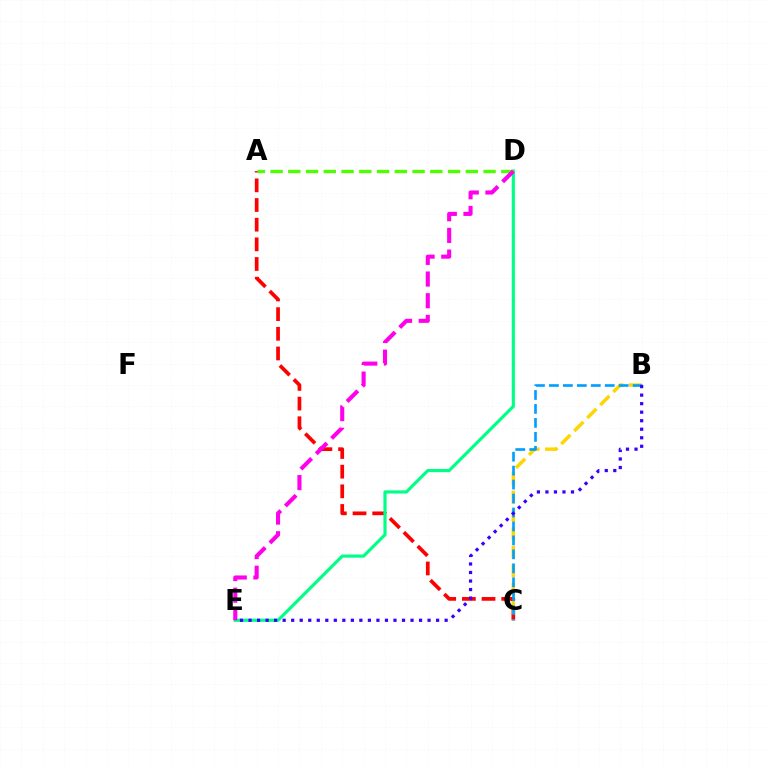{('A', 'C'): [{'color': '#ff0000', 'line_style': 'dashed', 'thickness': 2.67}], ('B', 'C'): [{'color': '#ffd500', 'line_style': 'dashed', 'thickness': 2.5}, {'color': '#009eff', 'line_style': 'dashed', 'thickness': 1.9}], ('D', 'E'): [{'color': '#00ff86', 'line_style': 'solid', 'thickness': 2.28}, {'color': '#ff00ed', 'line_style': 'dashed', 'thickness': 2.94}], ('A', 'D'): [{'color': '#4fff00', 'line_style': 'dashed', 'thickness': 2.41}], ('B', 'E'): [{'color': '#3700ff', 'line_style': 'dotted', 'thickness': 2.32}]}